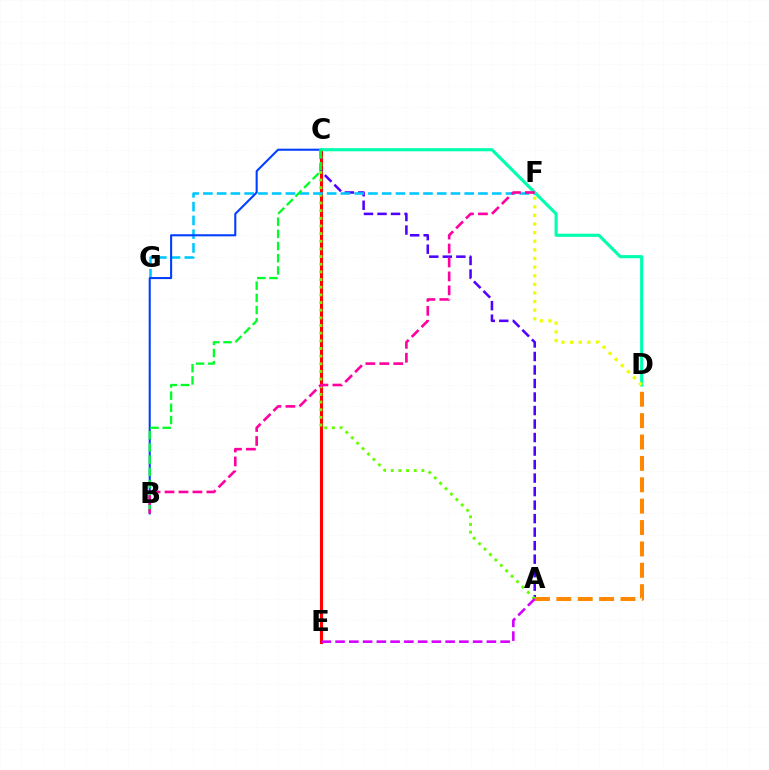{('C', 'E'): [{'color': '#ff0000', 'line_style': 'solid', 'thickness': 2.23}], ('A', 'C'): [{'color': '#4f00ff', 'line_style': 'dashed', 'thickness': 1.84}, {'color': '#66ff00', 'line_style': 'dotted', 'thickness': 2.08}], ('F', 'G'): [{'color': '#00c7ff', 'line_style': 'dashed', 'thickness': 1.87}], ('A', 'D'): [{'color': '#ff8800', 'line_style': 'dashed', 'thickness': 2.9}], ('B', 'C'): [{'color': '#003fff', 'line_style': 'solid', 'thickness': 1.5}, {'color': '#00ff27', 'line_style': 'dashed', 'thickness': 1.66}], ('C', 'D'): [{'color': '#00ffaf', 'line_style': 'solid', 'thickness': 2.26}], ('B', 'F'): [{'color': '#ff00a0', 'line_style': 'dashed', 'thickness': 1.9}], ('A', 'E'): [{'color': '#d600ff', 'line_style': 'dashed', 'thickness': 1.87}], ('D', 'F'): [{'color': '#eeff00', 'line_style': 'dotted', 'thickness': 2.34}]}